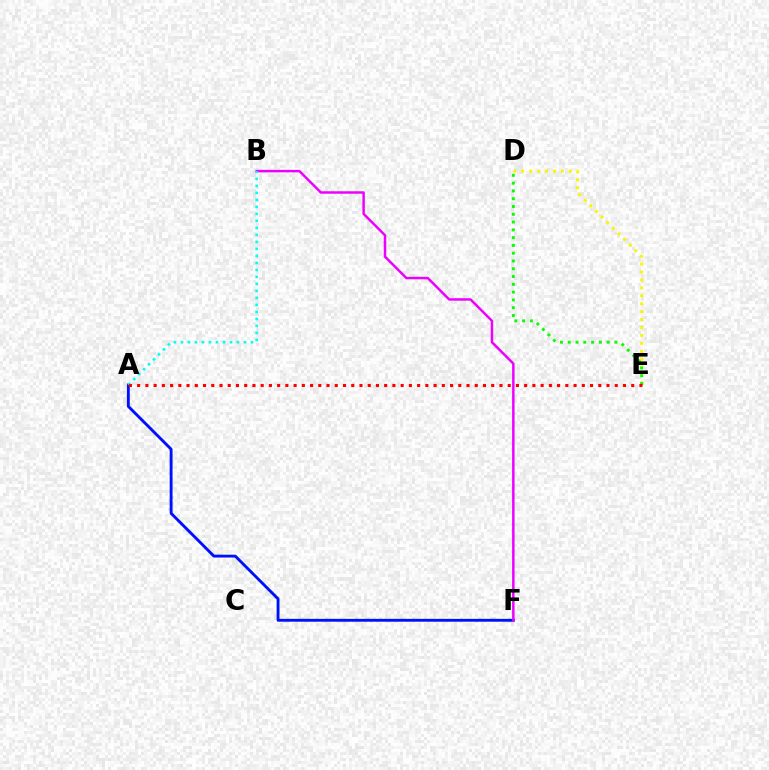{('D', 'E'): [{'color': '#fcf500', 'line_style': 'dotted', 'thickness': 2.15}, {'color': '#08ff00', 'line_style': 'dotted', 'thickness': 2.12}], ('A', 'F'): [{'color': '#0010ff', 'line_style': 'solid', 'thickness': 2.06}], ('B', 'F'): [{'color': '#ee00ff', 'line_style': 'solid', 'thickness': 1.78}], ('A', 'B'): [{'color': '#00fff6', 'line_style': 'dotted', 'thickness': 1.9}], ('A', 'E'): [{'color': '#ff0000', 'line_style': 'dotted', 'thickness': 2.24}]}